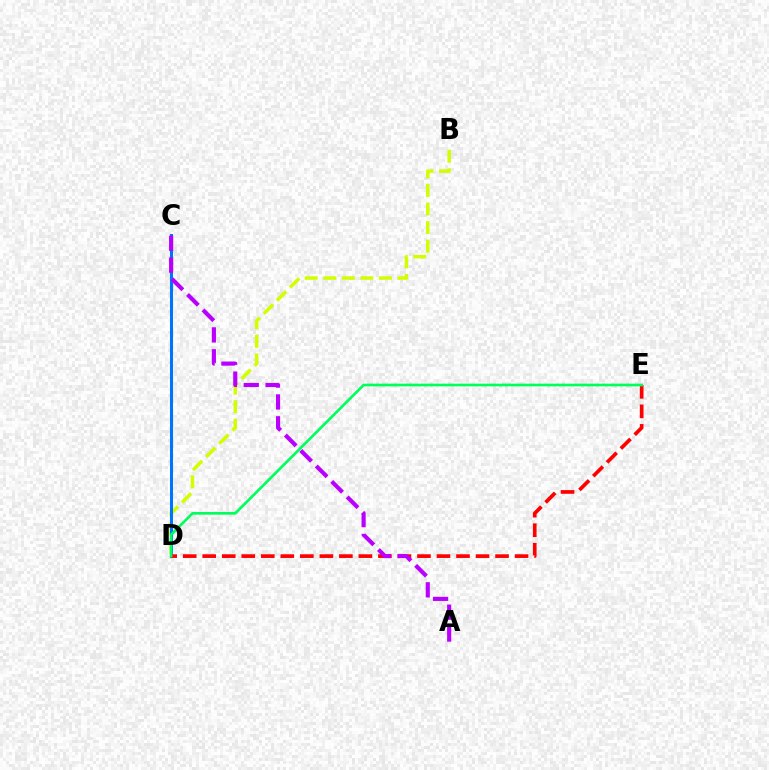{('B', 'D'): [{'color': '#d1ff00', 'line_style': 'dashed', 'thickness': 2.52}], ('C', 'D'): [{'color': '#0074ff', 'line_style': 'solid', 'thickness': 2.2}], ('D', 'E'): [{'color': '#ff0000', 'line_style': 'dashed', 'thickness': 2.65}, {'color': '#00ff5c', 'line_style': 'solid', 'thickness': 1.92}], ('A', 'C'): [{'color': '#b900ff', 'line_style': 'dashed', 'thickness': 2.97}]}